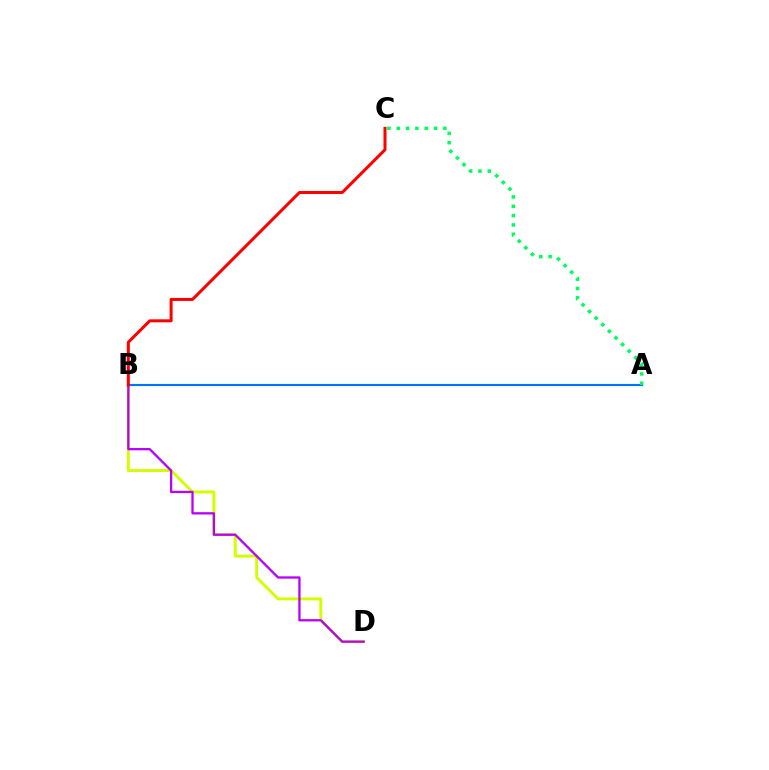{('B', 'D'): [{'color': '#d1ff00', 'line_style': 'solid', 'thickness': 2.12}, {'color': '#b900ff', 'line_style': 'solid', 'thickness': 1.65}], ('A', 'B'): [{'color': '#0074ff', 'line_style': 'solid', 'thickness': 1.54}], ('A', 'C'): [{'color': '#00ff5c', 'line_style': 'dotted', 'thickness': 2.54}], ('B', 'C'): [{'color': '#ff0000', 'line_style': 'solid', 'thickness': 2.17}]}